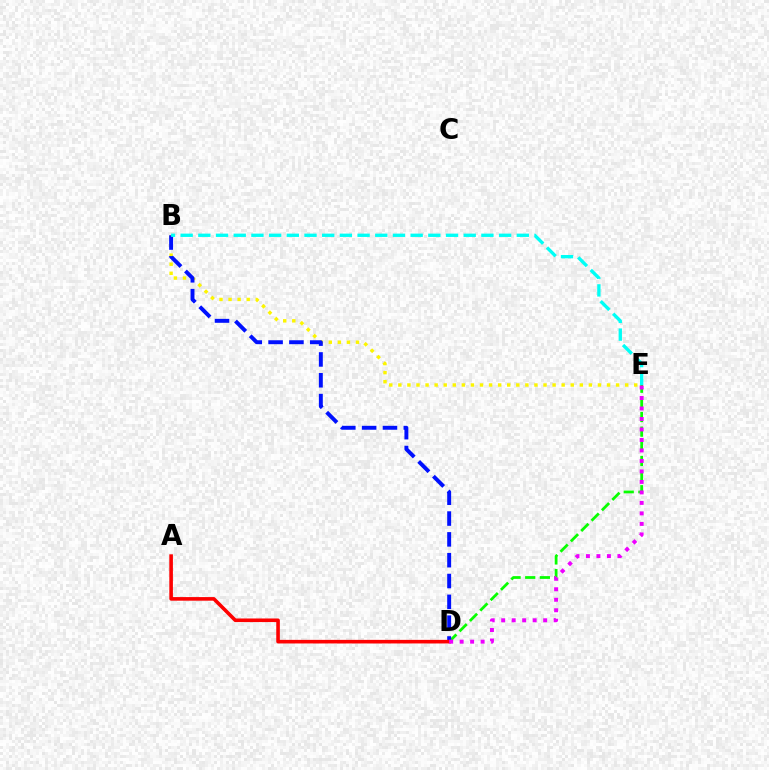{('D', 'E'): [{'color': '#08ff00', 'line_style': 'dashed', 'thickness': 1.99}, {'color': '#ee00ff', 'line_style': 'dotted', 'thickness': 2.85}], ('B', 'E'): [{'color': '#fcf500', 'line_style': 'dotted', 'thickness': 2.47}, {'color': '#00fff6', 'line_style': 'dashed', 'thickness': 2.4}], ('B', 'D'): [{'color': '#0010ff', 'line_style': 'dashed', 'thickness': 2.83}], ('A', 'D'): [{'color': '#ff0000', 'line_style': 'solid', 'thickness': 2.59}]}